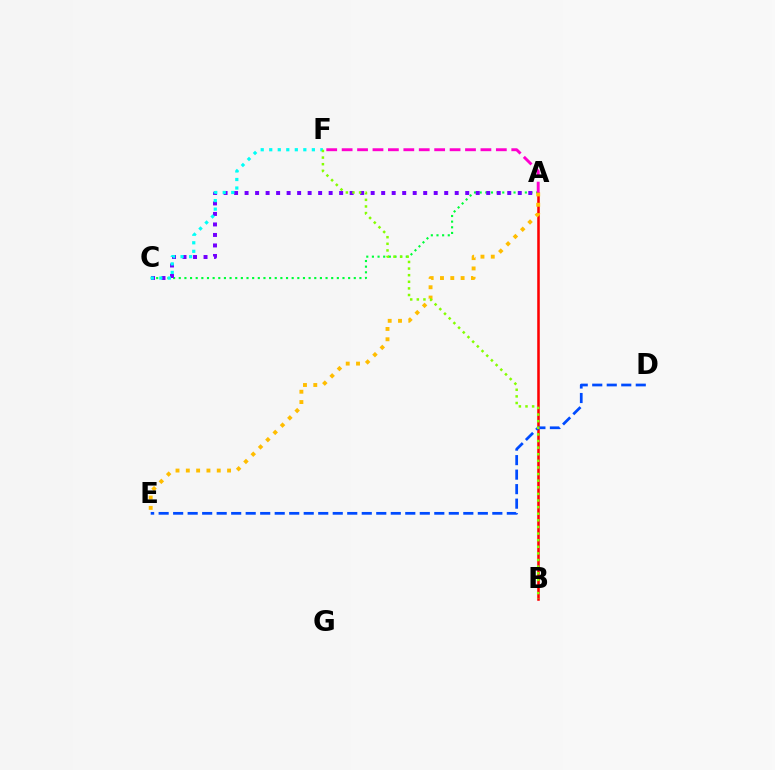{('A', 'C'): [{'color': '#00ff39', 'line_style': 'dotted', 'thickness': 1.53}, {'color': '#7200ff', 'line_style': 'dotted', 'thickness': 2.85}], ('A', 'B'): [{'color': '#ff0000', 'line_style': 'solid', 'thickness': 1.84}], ('D', 'E'): [{'color': '#004bff', 'line_style': 'dashed', 'thickness': 1.97}], ('A', 'E'): [{'color': '#ffbd00', 'line_style': 'dotted', 'thickness': 2.8}], ('A', 'F'): [{'color': '#ff00cf', 'line_style': 'dashed', 'thickness': 2.09}], ('C', 'F'): [{'color': '#00fff6', 'line_style': 'dotted', 'thickness': 2.32}], ('B', 'F'): [{'color': '#84ff00', 'line_style': 'dotted', 'thickness': 1.8}]}